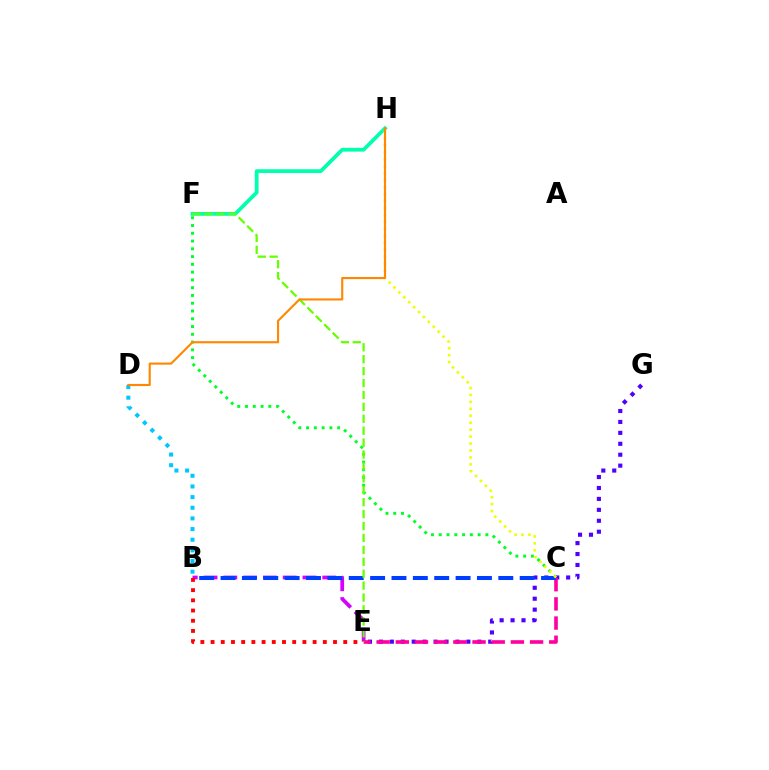{('C', 'F'): [{'color': '#00ff27', 'line_style': 'dotted', 'thickness': 2.11}], ('E', 'G'): [{'color': '#4f00ff', 'line_style': 'dotted', 'thickness': 2.97}], ('F', 'H'): [{'color': '#00ffaf', 'line_style': 'solid', 'thickness': 2.71}], ('B', 'E'): [{'color': '#d600ff', 'line_style': 'dashed', 'thickness': 2.69}, {'color': '#ff0000', 'line_style': 'dotted', 'thickness': 2.77}], ('C', 'E'): [{'color': '#ff00a0', 'line_style': 'dashed', 'thickness': 2.61}], ('B', 'D'): [{'color': '#00c7ff', 'line_style': 'dotted', 'thickness': 2.9}], ('B', 'C'): [{'color': '#003fff', 'line_style': 'dashed', 'thickness': 2.9}], ('E', 'F'): [{'color': '#66ff00', 'line_style': 'dashed', 'thickness': 1.62}], ('C', 'H'): [{'color': '#eeff00', 'line_style': 'dotted', 'thickness': 1.89}], ('D', 'H'): [{'color': '#ff8800', 'line_style': 'solid', 'thickness': 1.53}]}